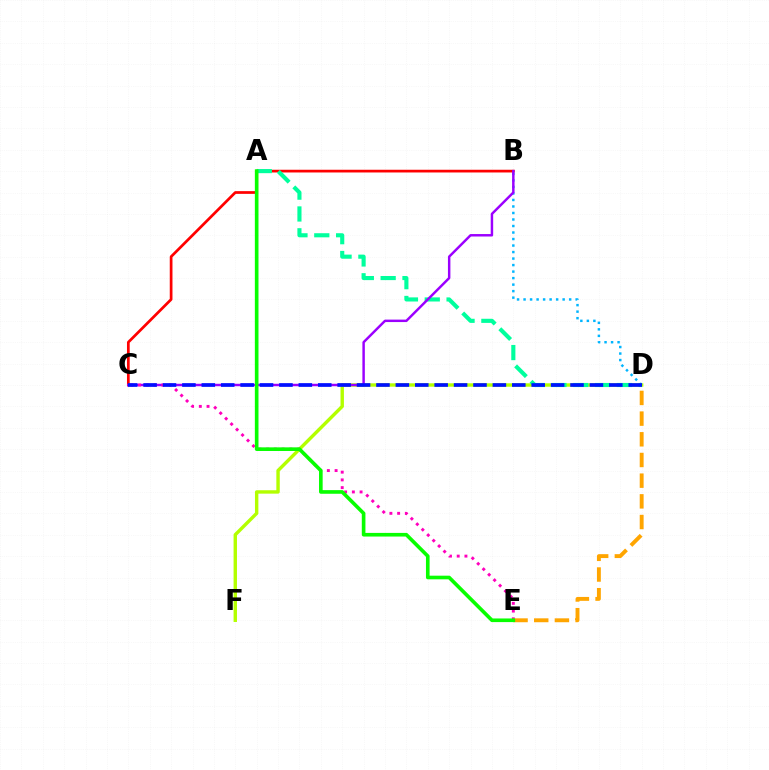{('D', 'F'): [{'color': '#b3ff00', 'line_style': 'solid', 'thickness': 2.45}], ('B', 'D'): [{'color': '#00b5ff', 'line_style': 'dotted', 'thickness': 1.77}], ('B', 'C'): [{'color': '#ff0000', 'line_style': 'solid', 'thickness': 1.96}, {'color': '#9b00ff', 'line_style': 'solid', 'thickness': 1.77}], ('A', 'D'): [{'color': '#00ff9d', 'line_style': 'dashed', 'thickness': 2.97}], ('C', 'E'): [{'color': '#ff00bd', 'line_style': 'dotted', 'thickness': 2.1}], ('D', 'E'): [{'color': '#ffa500', 'line_style': 'dashed', 'thickness': 2.81}], ('A', 'E'): [{'color': '#08ff00', 'line_style': 'solid', 'thickness': 2.62}], ('C', 'D'): [{'color': '#0010ff', 'line_style': 'dashed', 'thickness': 2.64}]}